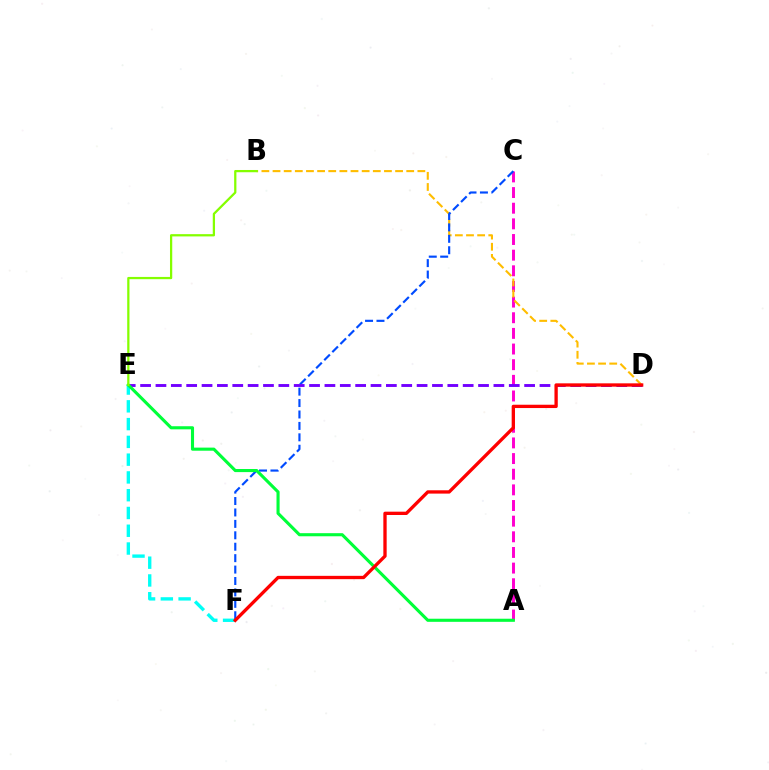{('A', 'C'): [{'color': '#ff00cf', 'line_style': 'dashed', 'thickness': 2.13}], ('B', 'D'): [{'color': '#ffbd00', 'line_style': 'dashed', 'thickness': 1.51}], ('E', 'F'): [{'color': '#00fff6', 'line_style': 'dashed', 'thickness': 2.41}], ('C', 'F'): [{'color': '#004bff', 'line_style': 'dashed', 'thickness': 1.55}], ('D', 'E'): [{'color': '#7200ff', 'line_style': 'dashed', 'thickness': 2.09}], ('A', 'E'): [{'color': '#00ff39', 'line_style': 'solid', 'thickness': 2.23}], ('D', 'F'): [{'color': '#ff0000', 'line_style': 'solid', 'thickness': 2.39}], ('B', 'E'): [{'color': '#84ff00', 'line_style': 'solid', 'thickness': 1.62}]}